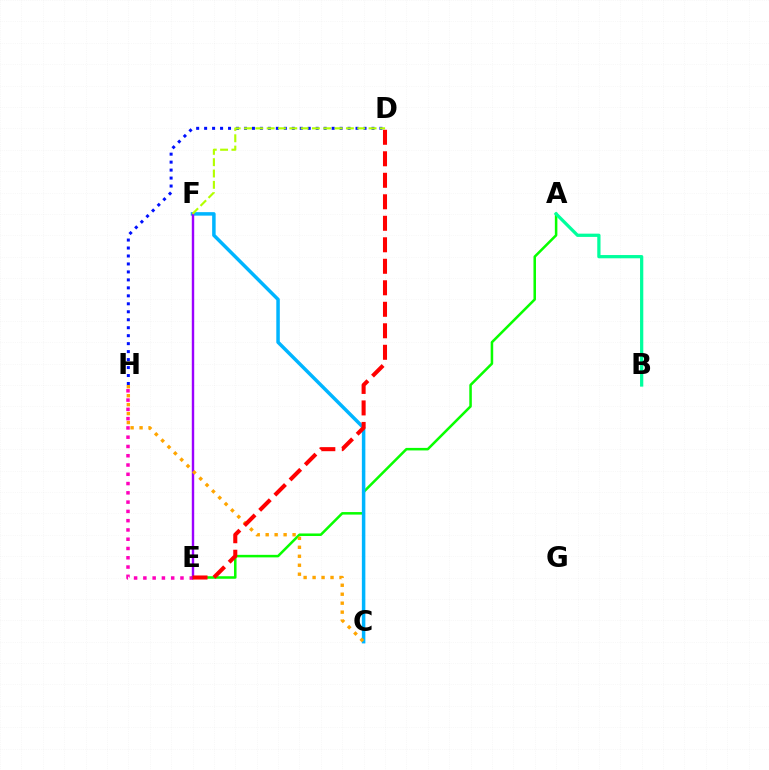{('A', 'E'): [{'color': '#08ff00', 'line_style': 'solid', 'thickness': 1.82}], ('E', 'H'): [{'color': '#ff00bd', 'line_style': 'dotted', 'thickness': 2.52}], ('D', 'H'): [{'color': '#0010ff', 'line_style': 'dotted', 'thickness': 2.17}], ('C', 'F'): [{'color': '#00b5ff', 'line_style': 'solid', 'thickness': 2.51}], ('E', 'F'): [{'color': '#9b00ff', 'line_style': 'solid', 'thickness': 1.74}], ('D', 'F'): [{'color': '#b3ff00', 'line_style': 'dashed', 'thickness': 1.54}], ('C', 'H'): [{'color': '#ffa500', 'line_style': 'dotted', 'thickness': 2.44}], ('A', 'B'): [{'color': '#00ff9d', 'line_style': 'solid', 'thickness': 2.34}], ('D', 'E'): [{'color': '#ff0000', 'line_style': 'dashed', 'thickness': 2.92}]}